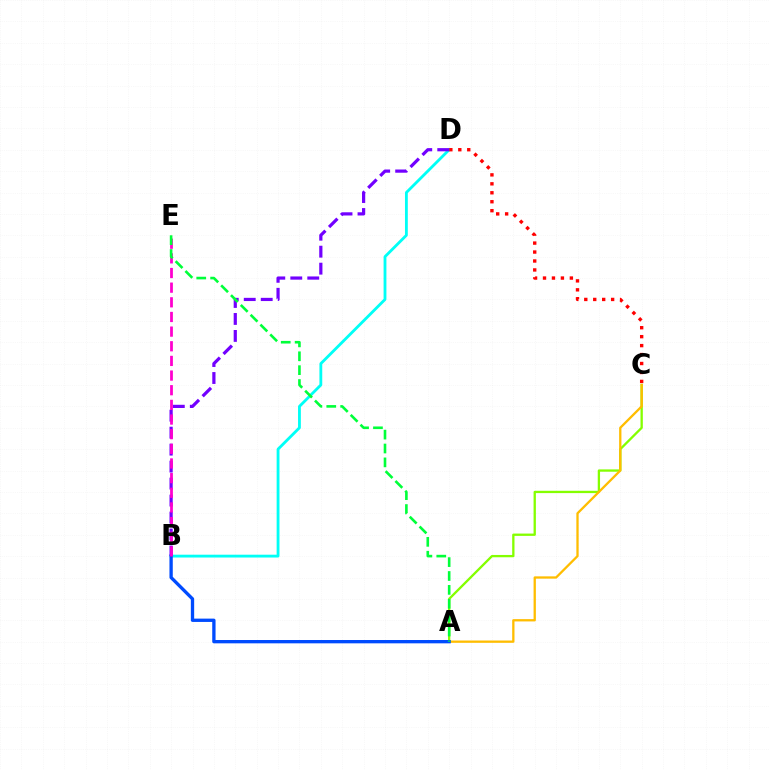{('B', 'D'): [{'color': '#00fff6', 'line_style': 'solid', 'thickness': 2.04}, {'color': '#7200ff', 'line_style': 'dashed', 'thickness': 2.31}], ('A', 'C'): [{'color': '#84ff00', 'line_style': 'solid', 'thickness': 1.66}, {'color': '#ffbd00', 'line_style': 'solid', 'thickness': 1.66}], ('C', 'D'): [{'color': '#ff0000', 'line_style': 'dotted', 'thickness': 2.43}], ('A', 'B'): [{'color': '#004bff', 'line_style': 'solid', 'thickness': 2.39}], ('B', 'E'): [{'color': '#ff00cf', 'line_style': 'dashed', 'thickness': 1.99}], ('A', 'E'): [{'color': '#00ff39', 'line_style': 'dashed', 'thickness': 1.89}]}